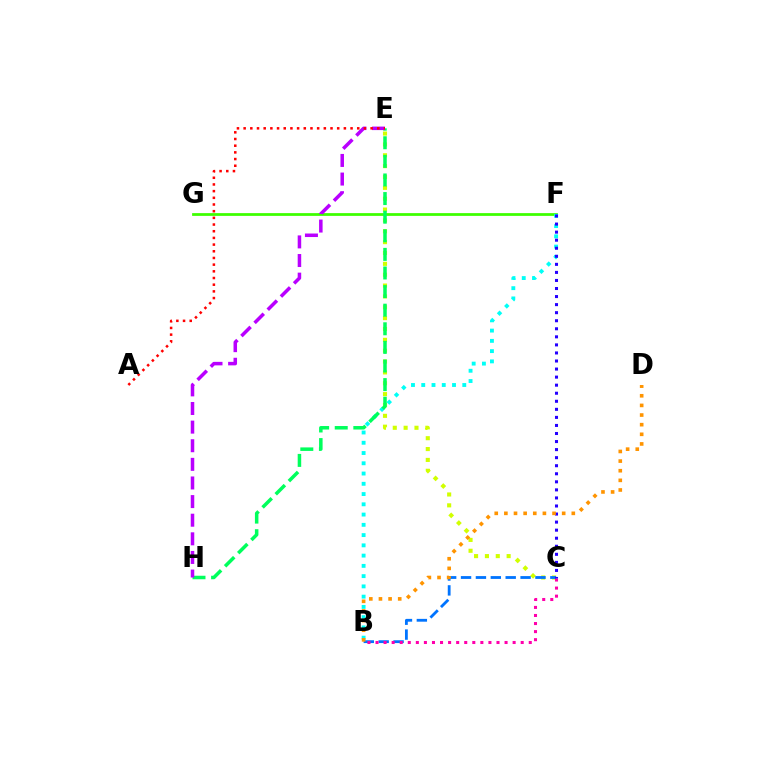{('F', 'G'): [{'color': '#3dff00', 'line_style': 'solid', 'thickness': 1.99}], ('B', 'F'): [{'color': '#00fff6', 'line_style': 'dotted', 'thickness': 2.79}], ('C', 'E'): [{'color': '#d1ff00', 'line_style': 'dotted', 'thickness': 2.95}], ('E', 'H'): [{'color': '#00ff5c', 'line_style': 'dashed', 'thickness': 2.53}, {'color': '#b900ff', 'line_style': 'dashed', 'thickness': 2.53}], ('B', 'C'): [{'color': '#0074ff', 'line_style': 'dashed', 'thickness': 2.02}, {'color': '#ff00ac', 'line_style': 'dotted', 'thickness': 2.19}], ('C', 'F'): [{'color': '#2500ff', 'line_style': 'dotted', 'thickness': 2.19}], ('B', 'D'): [{'color': '#ff9400', 'line_style': 'dotted', 'thickness': 2.62}], ('A', 'E'): [{'color': '#ff0000', 'line_style': 'dotted', 'thickness': 1.82}]}